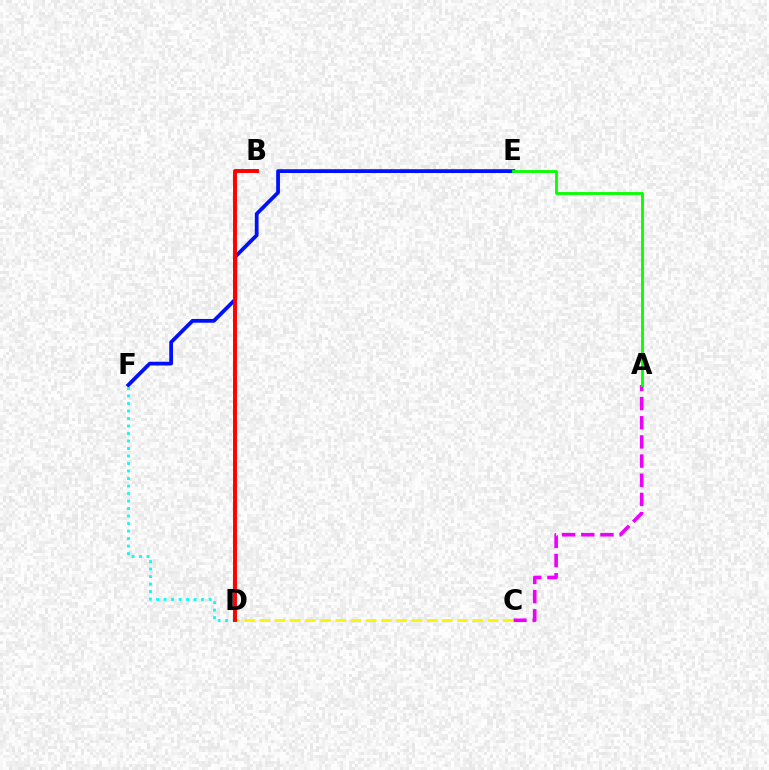{('E', 'F'): [{'color': '#0010ff', 'line_style': 'solid', 'thickness': 2.72}], ('D', 'F'): [{'color': '#00fff6', 'line_style': 'dotted', 'thickness': 2.04}], ('A', 'C'): [{'color': '#ee00ff', 'line_style': 'dashed', 'thickness': 2.6}], ('C', 'D'): [{'color': '#fcf500', 'line_style': 'dashed', 'thickness': 2.07}], ('B', 'D'): [{'color': '#ff0000', 'line_style': 'solid', 'thickness': 2.83}], ('A', 'E'): [{'color': '#08ff00', 'line_style': 'solid', 'thickness': 2.04}]}